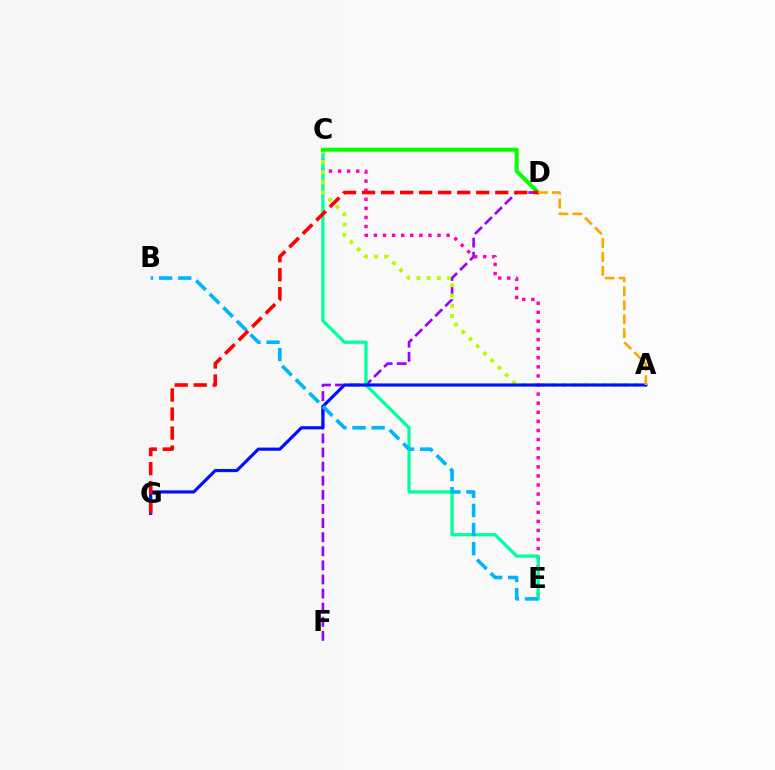{('D', 'F'): [{'color': '#9b00ff', 'line_style': 'dashed', 'thickness': 1.92}], ('C', 'E'): [{'color': '#ff00bd', 'line_style': 'dotted', 'thickness': 2.47}, {'color': '#00ff9d', 'line_style': 'solid', 'thickness': 2.34}], ('A', 'C'): [{'color': '#b3ff00', 'line_style': 'dotted', 'thickness': 2.78}], ('A', 'G'): [{'color': '#0010ff', 'line_style': 'solid', 'thickness': 2.27}], ('C', 'D'): [{'color': '#08ff00', 'line_style': 'solid', 'thickness': 2.88}], ('B', 'E'): [{'color': '#00b5ff', 'line_style': 'dashed', 'thickness': 2.6}], ('D', 'G'): [{'color': '#ff0000', 'line_style': 'dashed', 'thickness': 2.58}], ('A', 'D'): [{'color': '#ffa500', 'line_style': 'dashed', 'thickness': 1.9}]}